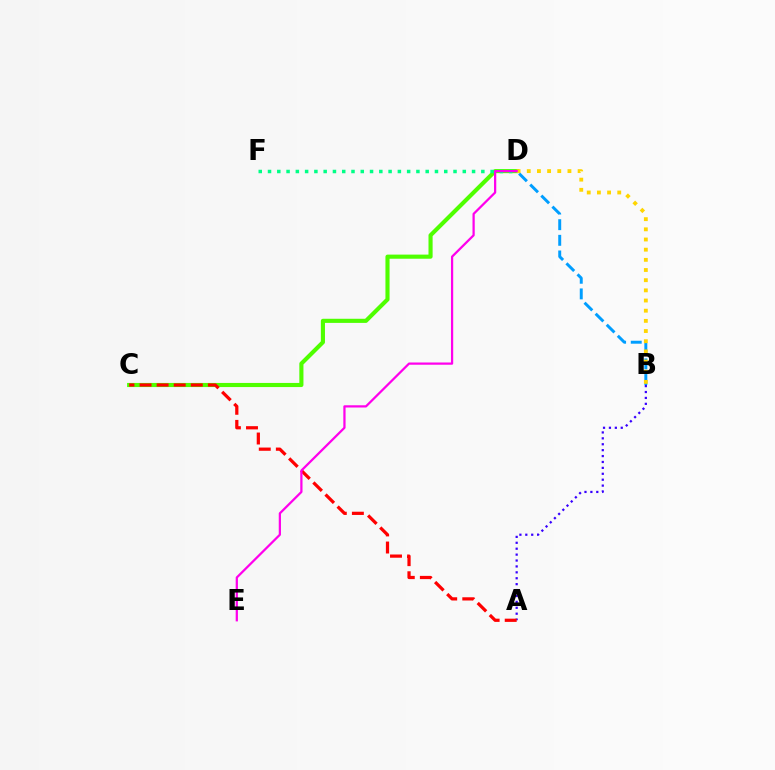{('C', 'D'): [{'color': '#4fff00', 'line_style': 'solid', 'thickness': 2.97}], ('A', 'B'): [{'color': '#3700ff', 'line_style': 'dotted', 'thickness': 1.61}], ('D', 'F'): [{'color': '#00ff86', 'line_style': 'dotted', 'thickness': 2.52}], ('B', 'D'): [{'color': '#009eff', 'line_style': 'dashed', 'thickness': 2.12}, {'color': '#ffd500', 'line_style': 'dotted', 'thickness': 2.76}], ('A', 'C'): [{'color': '#ff0000', 'line_style': 'dashed', 'thickness': 2.32}], ('D', 'E'): [{'color': '#ff00ed', 'line_style': 'solid', 'thickness': 1.61}]}